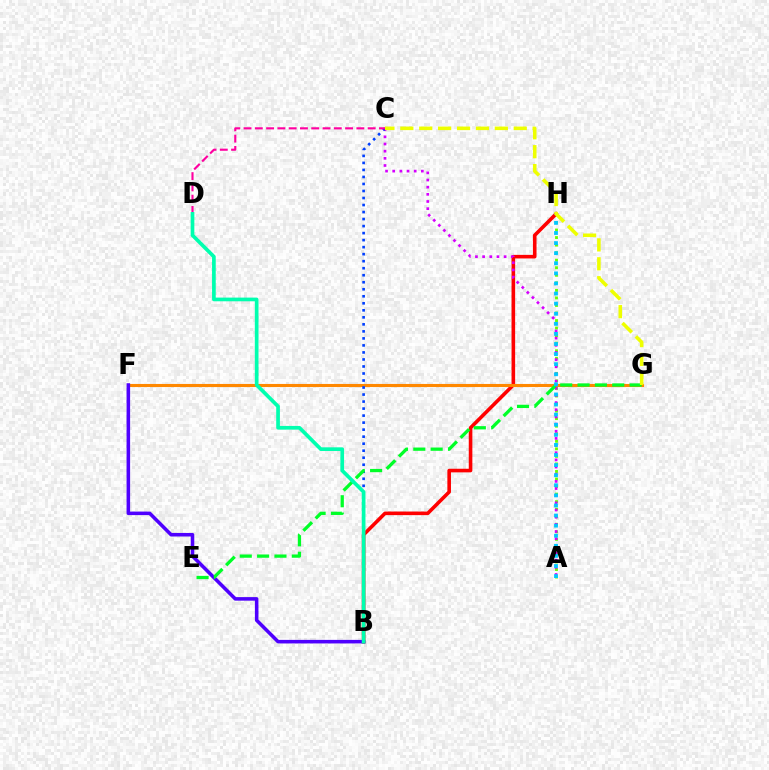{('A', 'H'): [{'color': '#66ff00', 'line_style': 'dotted', 'thickness': 2.05}, {'color': '#00c7ff', 'line_style': 'dotted', 'thickness': 2.74}], ('B', 'H'): [{'color': '#ff0000', 'line_style': 'solid', 'thickness': 2.59}], ('F', 'G'): [{'color': '#ff8800', 'line_style': 'solid', 'thickness': 2.23}], ('B', 'F'): [{'color': '#4f00ff', 'line_style': 'solid', 'thickness': 2.55}], ('A', 'C'): [{'color': '#d600ff', 'line_style': 'dotted', 'thickness': 1.95}], ('B', 'C'): [{'color': '#003fff', 'line_style': 'dotted', 'thickness': 1.91}], ('E', 'G'): [{'color': '#00ff27', 'line_style': 'dashed', 'thickness': 2.36}], ('C', 'D'): [{'color': '#ff00a0', 'line_style': 'dashed', 'thickness': 1.53}], ('C', 'G'): [{'color': '#eeff00', 'line_style': 'dashed', 'thickness': 2.57}], ('B', 'D'): [{'color': '#00ffaf', 'line_style': 'solid', 'thickness': 2.66}]}